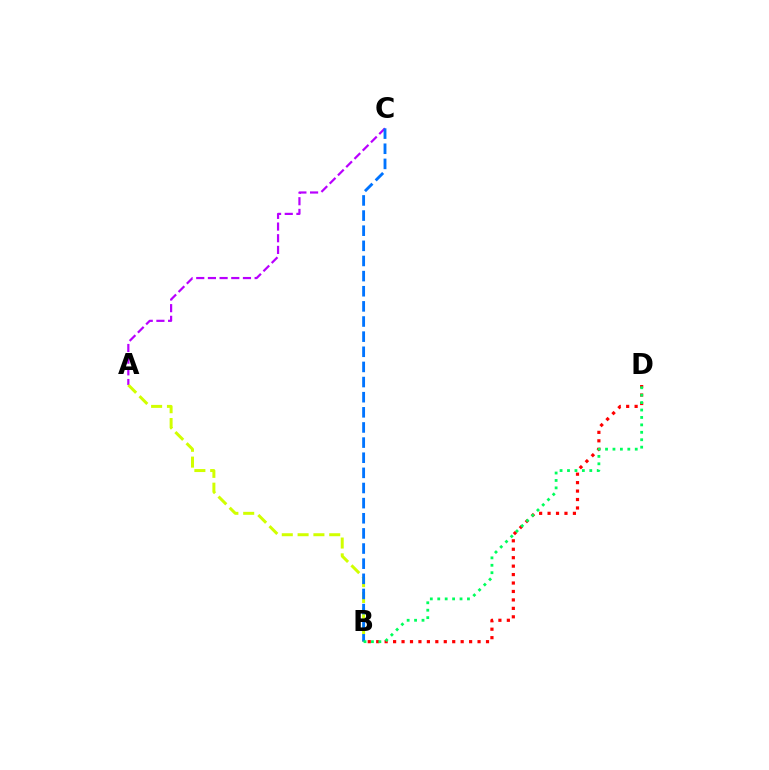{('A', 'C'): [{'color': '#b900ff', 'line_style': 'dashed', 'thickness': 1.59}], ('A', 'B'): [{'color': '#d1ff00', 'line_style': 'dashed', 'thickness': 2.15}], ('B', 'D'): [{'color': '#ff0000', 'line_style': 'dotted', 'thickness': 2.29}, {'color': '#00ff5c', 'line_style': 'dotted', 'thickness': 2.02}], ('B', 'C'): [{'color': '#0074ff', 'line_style': 'dashed', 'thickness': 2.06}]}